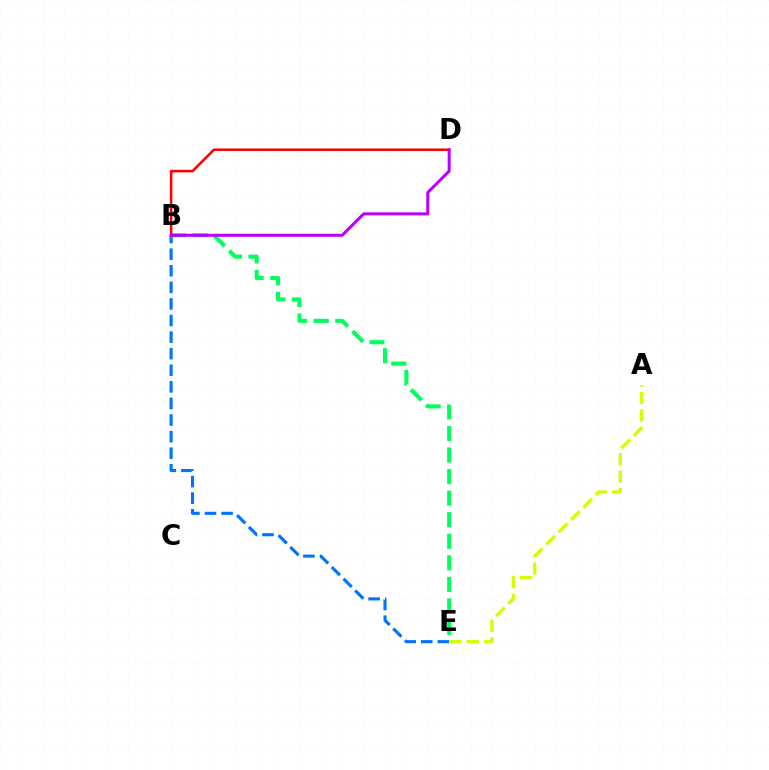{('B', 'E'): [{'color': '#0074ff', 'line_style': 'dashed', 'thickness': 2.25}, {'color': '#00ff5c', 'line_style': 'dashed', 'thickness': 2.93}], ('A', 'E'): [{'color': '#d1ff00', 'line_style': 'dashed', 'thickness': 2.38}], ('B', 'D'): [{'color': '#ff0000', 'line_style': 'solid', 'thickness': 1.82}, {'color': '#b900ff', 'line_style': 'solid', 'thickness': 2.18}]}